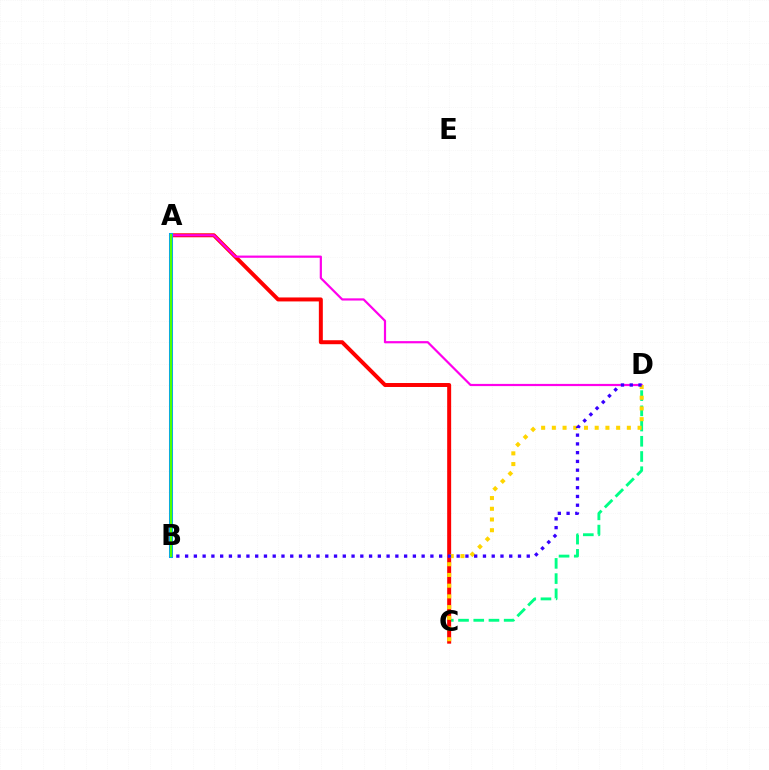{('C', 'D'): [{'color': '#00ff86', 'line_style': 'dashed', 'thickness': 2.07}, {'color': '#ffd500', 'line_style': 'dotted', 'thickness': 2.91}], ('A', 'C'): [{'color': '#ff0000', 'line_style': 'solid', 'thickness': 2.86}], ('A', 'D'): [{'color': '#ff00ed', 'line_style': 'solid', 'thickness': 1.58}], ('A', 'B'): [{'color': '#009eff', 'line_style': 'solid', 'thickness': 2.9}, {'color': '#4fff00', 'line_style': 'solid', 'thickness': 1.67}], ('B', 'D'): [{'color': '#3700ff', 'line_style': 'dotted', 'thickness': 2.38}]}